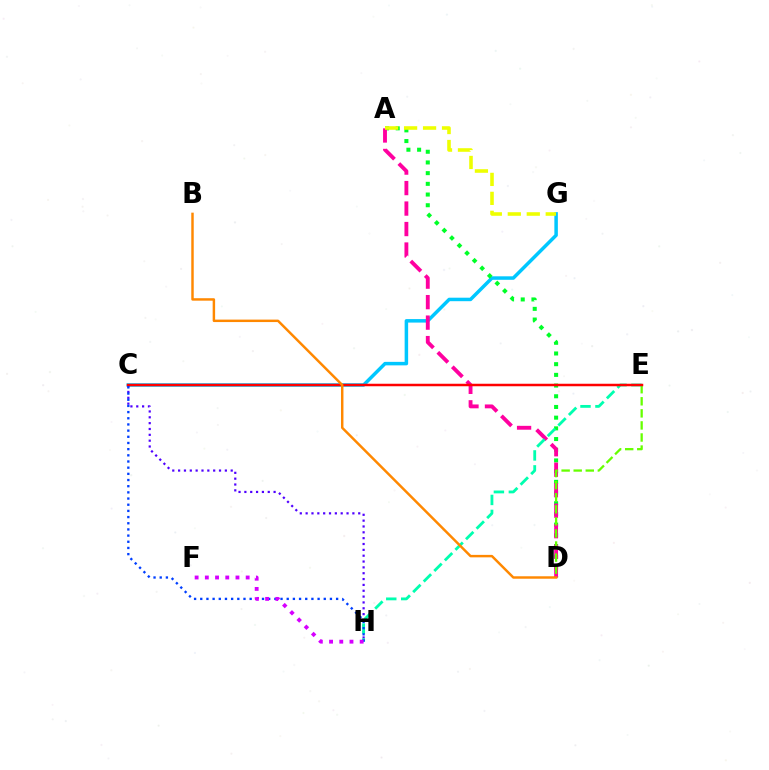{('C', 'G'): [{'color': '#00c7ff', 'line_style': 'solid', 'thickness': 2.52}], ('A', 'D'): [{'color': '#00ff27', 'line_style': 'dotted', 'thickness': 2.91}, {'color': '#ff00a0', 'line_style': 'dashed', 'thickness': 2.78}], ('A', 'G'): [{'color': '#eeff00', 'line_style': 'dashed', 'thickness': 2.58}], ('D', 'E'): [{'color': '#66ff00', 'line_style': 'dashed', 'thickness': 1.64}], ('C', 'H'): [{'color': '#4f00ff', 'line_style': 'dotted', 'thickness': 1.59}, {'color': '#003fff', 'line_style': 'dotted', 'thickness': 1.68}], ('E', 'H'): [{'color': '#00ffaf', 'line_style': 'dashed', 'thickness': 2.03}], ('C', 'E'): [{'color': '#ff0000', 'line_style': 'solid', 'thickness': 1.8}], ('F', 'H'): [{'color': '#d600ff', 'line_style': 'dotted', 'thickness': 2.77}], ('B', 'D'): [{'color': '#ff8800', 'line_style': 'solid', 'thickness': 1.77}]}